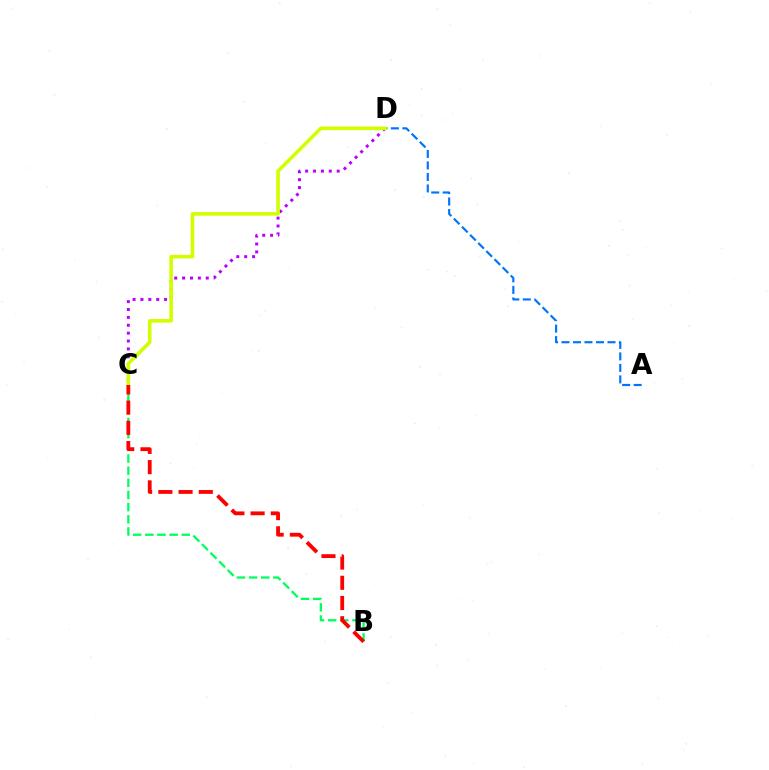{('A', 'D'): [{'color': '#0074ff', 'line_style': 'dashed', 'thickness': 1.56}], ('C', 'D'): [{'color': '#b900ff', 'line_style': 'dotted', 'thickness': 2.14}, {'color': '#d1ff00', 'line_style': 'solid', 'thickness': 2.59}], ('B', 'C'): [{'color': '#00ff5c', 'line_style': 'dashed', 'thickness': 1.65}, {'color': '#ff0000', 'line_style': 'dashed', 'thickness': 2.75}]}